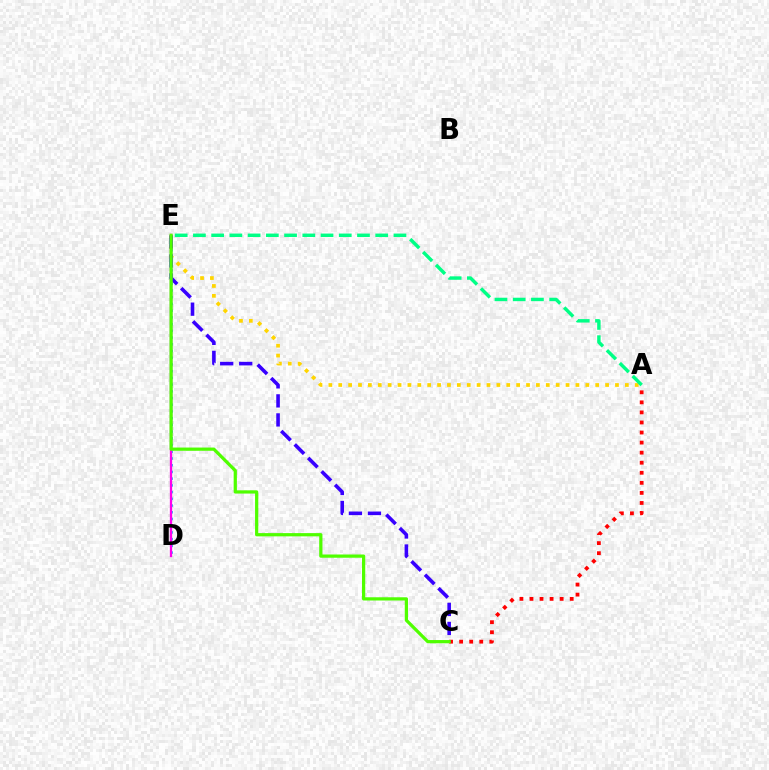{('D', 'E'): [{'color': '#009eff', 'line_style': 'dotted', 'thickness': 1.83}, {'color': '#ff00ed', 'line_style': 'solid', 'thickness': 1.64}], ('A', 'C'): [{'color': '#ff0000', 'line_style': 'dotted', 'thickness': 2.73}], ('A', 'E'): [{'color': '#ffd500', 'line_style': 'dotted', 'thickness': 2.69}, {'color': '#00ff86', 'line_style': 'dashed', 'thickness': 2.48}], ('C', 'E'): [{'color': '#3700ff', 'line_style': 'dashed', 'thickness': 2.58}, {'color': '#4fff00', 'line_style': 'solid', 'thickness': 2.33}]}